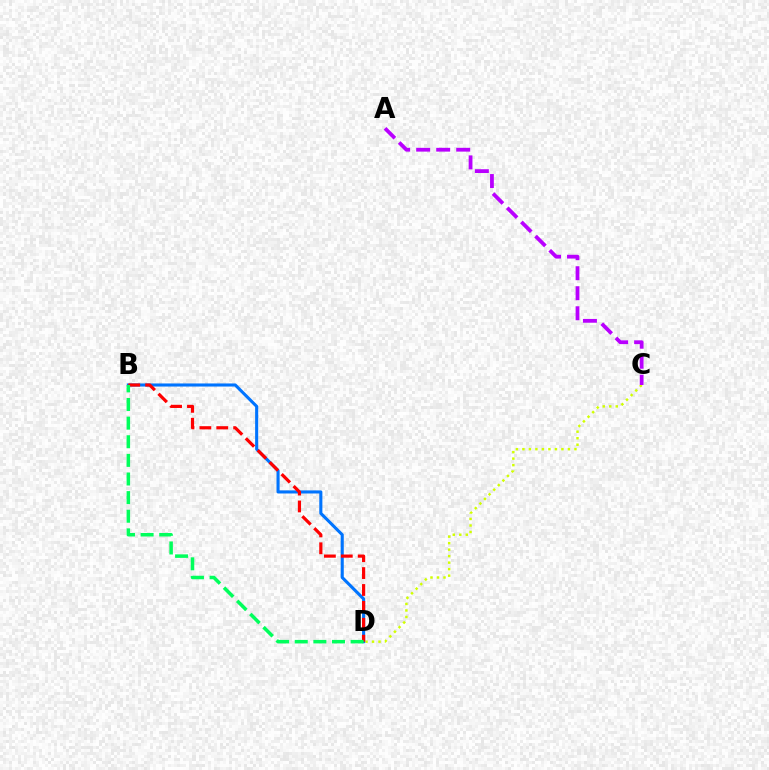{('C', 'D'): [{'color': '#d1ff00', 'line_style': 'dotted', 'thickness': 1.77}], ('B', 'D'): [{'color': '#0074ff', 'line_style': 'solid', 'thickness': 2.22}, {'color': '#ff0000', 'line_style': 'dashed', 'thickness': 2.3}, {'color': '#00ff5c', 'line_style': 'dashed', 'thickness': 2.53}], ('A', 'C'): [{'color': '#b900ff', 'line_style': 'dashed', 'thickness': 2.72}]}